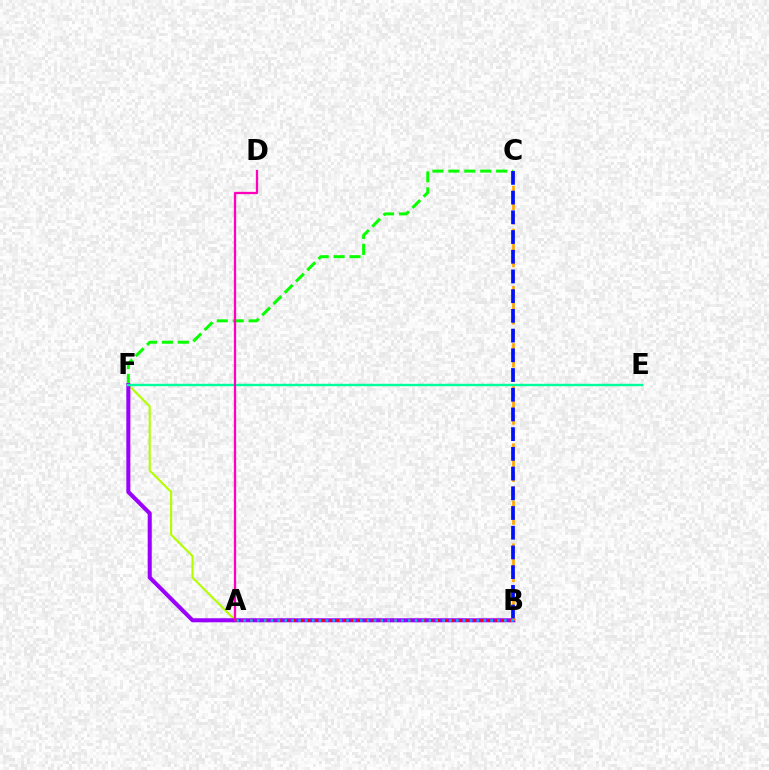{('B', 'F'): [{'color': '#b3ff00', 'line_style': 'solid', 'thickness': 1.53}, {'color': '#9b00ff', 'line_style': 'solid', 'thickness': 2.91}], ('C', 'F'): [{'color': '#08ff00', 'line_style': 'dashed', 'thickness': 2.16}], ('E', 'F'): [{'color': '#00ff9d', 'line_style': 'solid', 'thickness': 1.73}], ('A', 'B'): [{'color': '#ff0000', 'line_style': 'dotted', 'thickness': 1.96}, {'color': '#00b5ff', 'line_style': 'dotted', 'thickness': 1.86}], ('B', 'C'): [{'color': '#ffa500', 'line_style': 'dashed', 'thickness': 1.94}, {'color': '#0010ff', 'line_style': 'dashed', 'thickness': 2.68}], ('A', 'D'): [{'color': '#ff00bd', 'line_style': 'solid', 'thickness': 1.65}]}